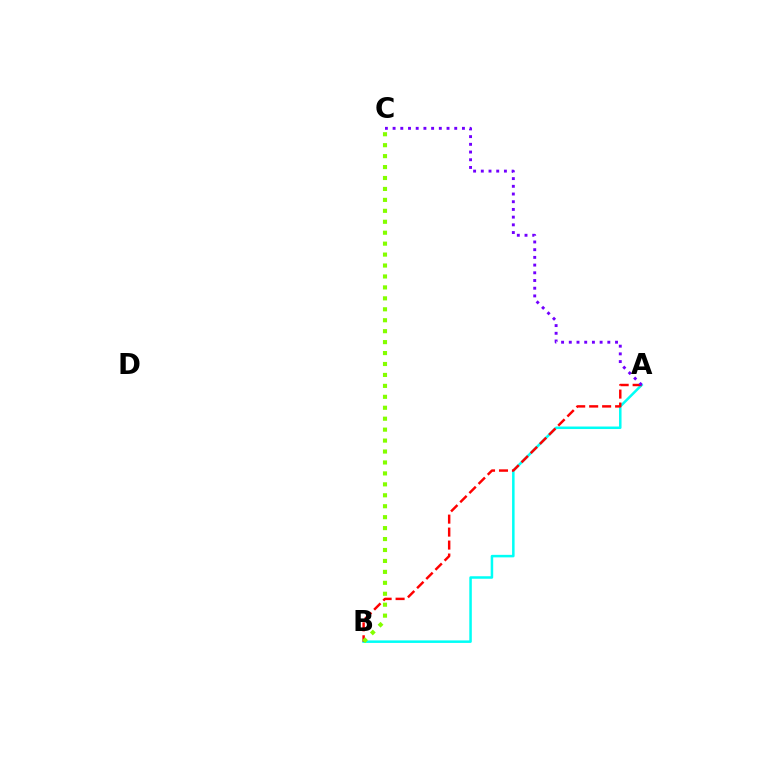{('A', 'B'): [{'color': '#00fff6', 'line_style': 'solid', 'thickness': 1.81}, {'color': '#ff0000', 'line_style': 'dashed', 'thickness': 1.76}], ('A', 'C'): [{'color': '#7200ff', 'line_style': 'dotted', 'thickness': 2.09}], ('B', 'C'): [{'color': '#84ff00', 'line_style': 'dotted', 'thickness': 2.97}]}